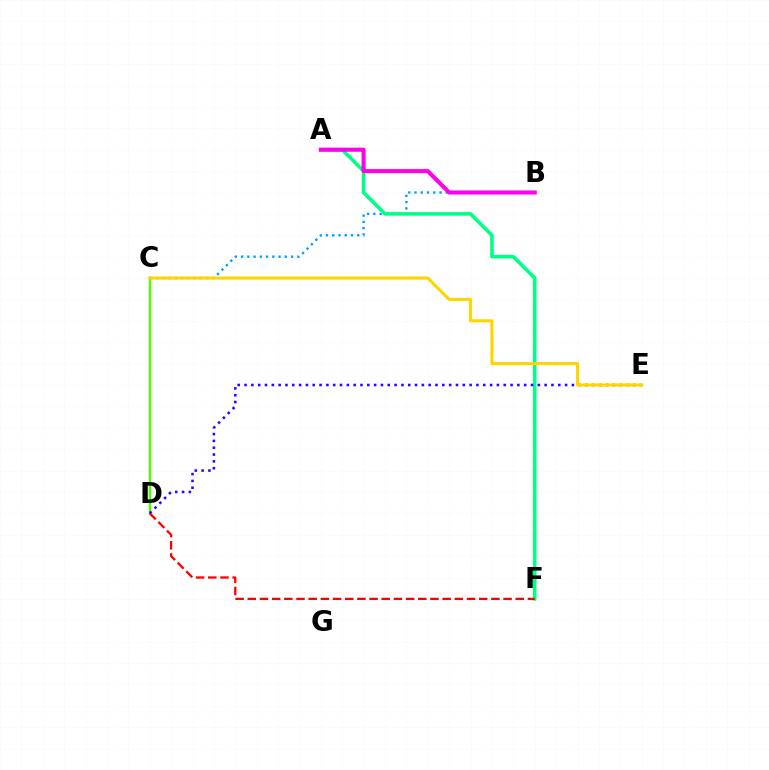{('C', 'D'): [{'color': '#4fff00', 'line_style': 'solid', 'thickness': 1.79}], ('B', 'C'): [{'color': '#009eff', 'line_style': 'dotted', 'thickness': 1.7}], ('A', 'F'): [{'color': '#00ff86', 'line_style': 'solid', 'thickness': 2.58}], ('D', 'F'): [{'color': '#ff0000', 'line_style': 'dashed', 'thickness': 1.65}], ('D', 'E'): [{'color': '#3700ff', 'line_style': 'dotted', 'thickness': 1.85}], ('C', 'E'): [{'color': '#ffd500', 'line_style': 'solid', 'thickness': 2.22}], ('A', 'B'): [{'color': '#ff00ed', 'line_style': 'solid', 'thickness': 2.93}]}